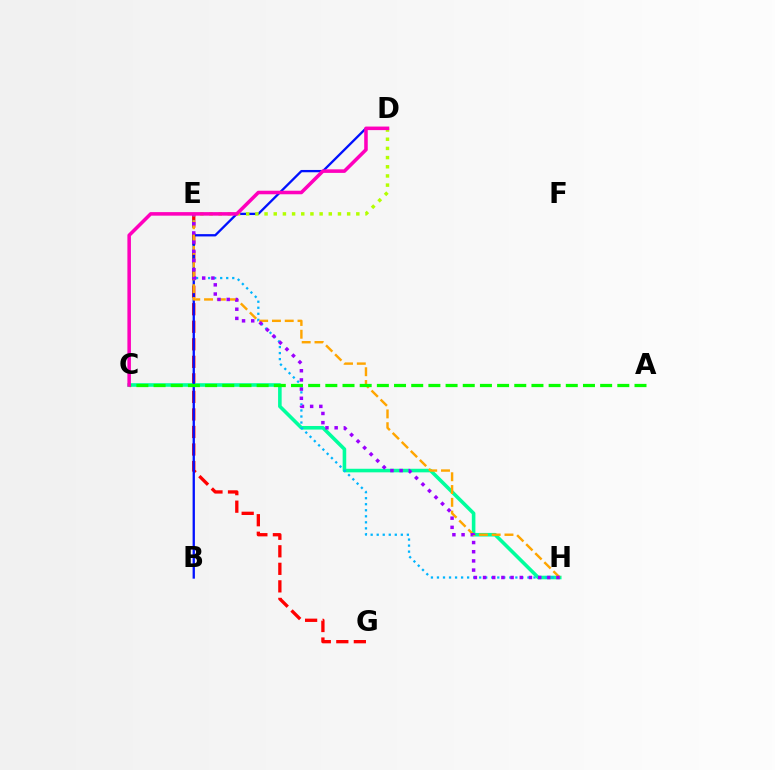{('E', 'G'): [{'color': '#ff0000', 'line_style': 'dashed', 'thickness': 2.38}], ('C', 'H'): [{'color': '#00ff9d', 'line_style': 'solid', 'thickness': 2.58}], ('E', 'H'): [{'color': '#00b5ff', 'line_style': 'dotted', 'thickness': 1.64}, {'color': '#ffa500', 'line_style': 'dashed', 'thickness': 1.74}, {'color': '#9b00ff', 'line_style': 'dotted', 'thickness': 2.49}], ('B', 'D'): [{'color': '#0010ff', 'line_style': 'solid', 'thickness': 1.66}], ('A', 'C'): [{'color': '#08ff00', 'line_style': 'dashed', 'thickness': 2.33}], ('D', 'E'): [{'color': '#b3ff00', 'line_style': 'dotted', 'thickness': 2.49}], ('C', 'D'): [{'color': '#ff00bd', 'line_style': 'solid', 'thickness': 2.55}]}